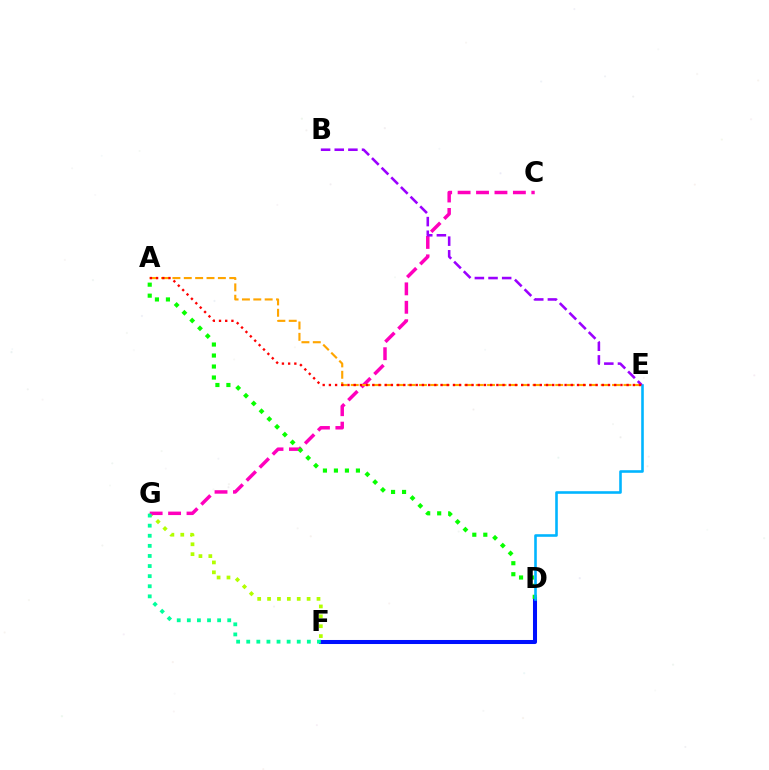{('F', 'G'): [{'color': '#b3ff00', 'line_style': 'dotted', 'thickness': 2.69}, {'color': '#00ff9d', 'line_style': 'dotted', 'thickness': 2.74}], ('C', 'G'): [{'color': '#ff00bd', 'line_style': 'dashed', 'thickness': 2.5}], ('D', 'F'): [{'color': '#0010ff', 'line_style': 'solid', 'thickness': 2.91}], ('A', 'E'): [{'color': '#ffa500', 'line_style': 'dashed', 'thickness': 1.54}, {'color': '#ff0000', 'line_style': 'dotted', 'thickness': 1.69}], ('A', 'D'): [{'color': '#08ff00', 'line_style': 'dotted', 'thickness': 2.99}], ('D', 'E'): [{'color': '#00b5ff', 'line_style': 'solid', 'thickness': 1.87}], ('B', 'E'): [{'color': '#9b00ff', 'line_style': 'dashed', 'thickness': 1.85}]}